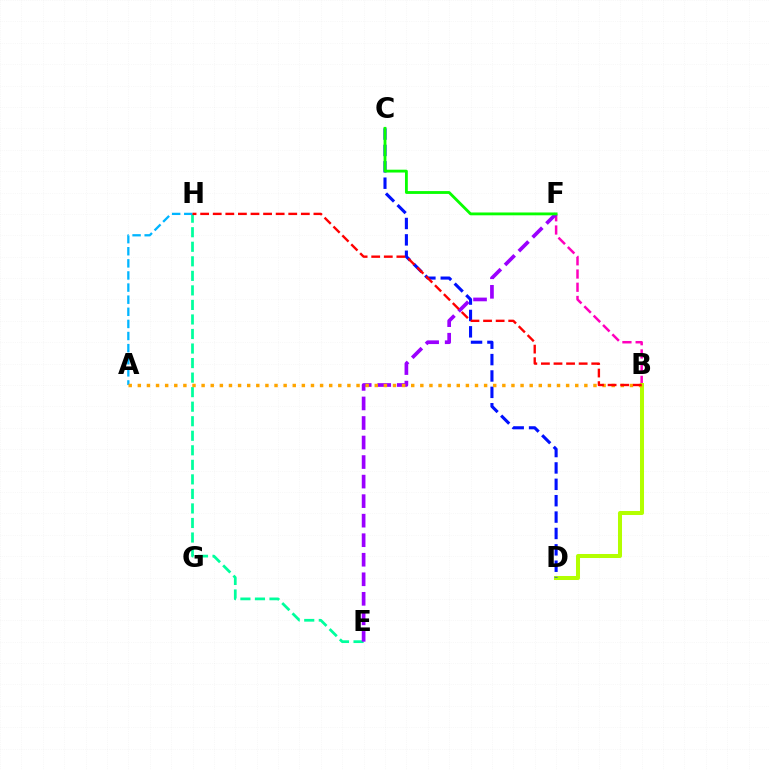{('B', 'F'): [{'color': '#ff00bd', 'line_style': 'dashed', 'thickness': 1.8}], ('B', 'D'): [{'color': '#b3ff00', 'line_style': 'solid', 'thickness': 2.9}], ('C', 'D'): [{'color': '#0010ff', 'line_style': 'dashed', 'thickness': 2.23}], ('E', 'H'): [{'color': '#00ff9d', 'line_style': 'dashed', 'thickness': 1.97}], ('A', 'H'): [{'color': '#00b5ff', 'line_style': 'dashed', 'thickness': 1.65}], ('E', 'F'): [{'color': '#9b00ff', 'line_style': 'dashed', 'thickness': 2.65}], ('C', 'F'): [{'color': '#08ff00', 'line_style': 'solid', 'thickness': 2.04}], ('A', 'B'): [{'color': '#ffa500', 'line_style': 'dotted', 'thickness': 2.48}], ('B', 'H'): [{'color': '#ff0000', 'line_style': 'dashed', 'thickness': 1.71}]}